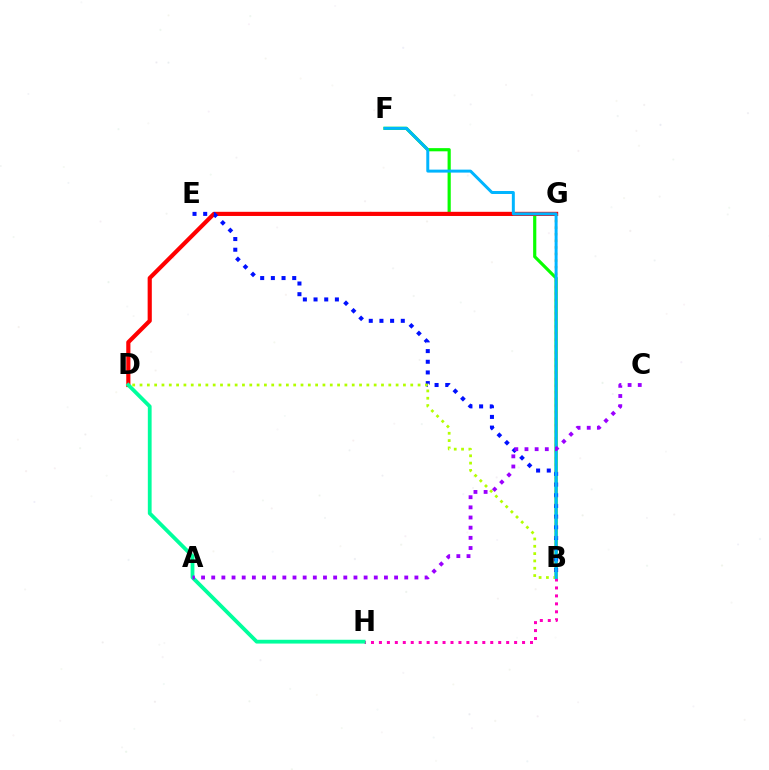{('B', 'F'): [{'color': '#08ff00', 'line_style': 'solid', 'thickness': 2.29}, {'color': '#00b5ff', 'line_style': 'solid', 'thickness': 2.14}], ('D', 'G'): [{'color': '#ff0000', 'line_style': 'solid', 'thickness': 3.0}], ('B', 'H'): [{'color': '#ff00bd', 'line_style': 'dotted', 'thickness': 2.16}], ('D', 'H'): [{'color': '#00ff9d', 'line_style': 'solid', 'thickness': 2.73}], ('B', 'E'): [{'color': '#0010ff', 'line_style': 'dotted', 'thickness': 2.9}], ('B', 'G'): [{'color': '#ffa500', 'line_style': 'dotted', 'thickness': 1.79}], ('B', 'D'): [{'color': '#b3ff00', 'line_style': 'dotted', 'thickness': 1.99}], ('A', 'C'): [{'color': '#9b00ff', 'line_style': 'dotted', 'thickness': 2.76}]}